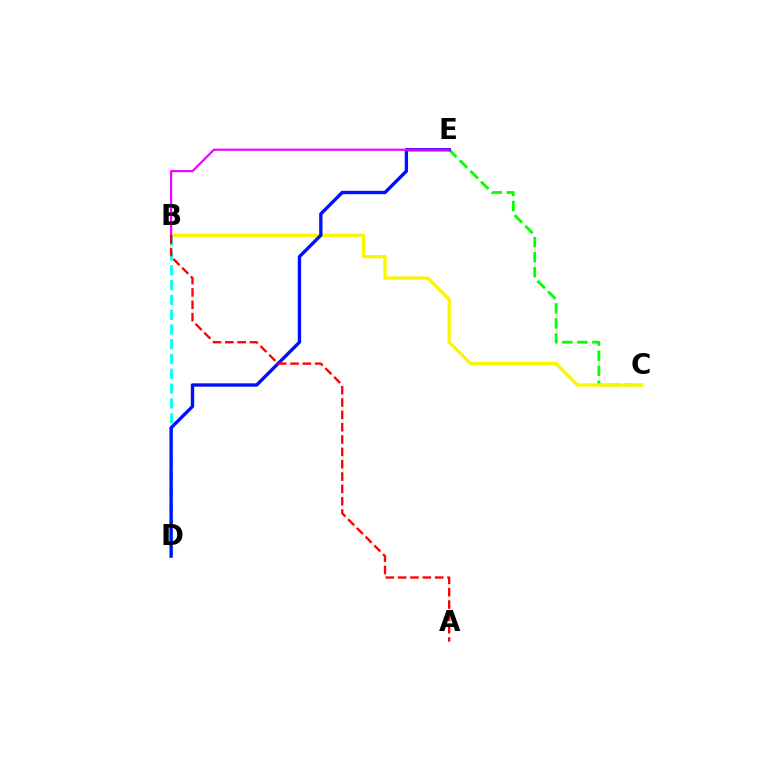{('C', 'E'): [{'color': '#08ff00', 'line_style': 'dashed', 'thickness': 2.04}], ('B', 'C'): [{'color': '#fcf500', 'line_style': 'solid', 'thickness': 2.37}], ('B', 'D'): [{'color': '#00fff6', 'line_style': 'dashed', 'thickness': 2.01}], ('D', 'E'): [{'color': '#0010ff', 'line_style': 'solid', 'thickness': 2.42}], ('B', 'E'): [{'color': '#ee00ff', 'line_style': 'solid', 'thickness': 1.57}], ('A', 'B'): [{'color': '#ff0000', 'line_style': 'dashed', 'thickness': 1.68}]}